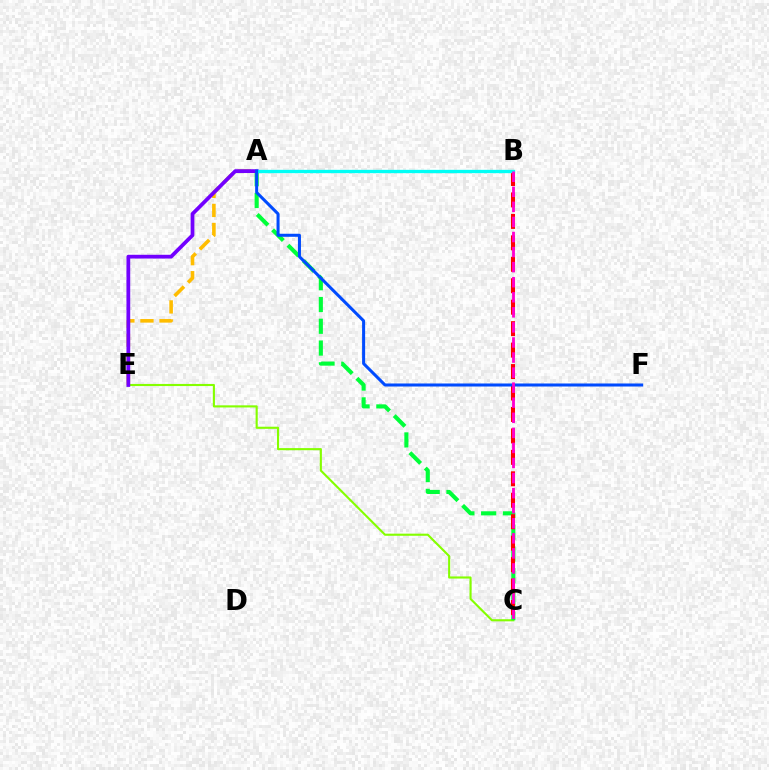{('A', 'E'): [{'color': '#ffbd00', 'line_style': 'dashed', 'thickness': 2.59}, {'color': '#7200ff', 'line_style': 'solid', 'thickness': 2.71}], ('C', 'E'): [{'color': '#84ff00', 'line_style': 'solid', 'thickness': 1.53}], ('A', 'C'): [{'color': '#00ff39', 'line_style': 'dashed', 'thickness': 2.96}], ('B', 'C'): [{'color': '#ff0000', 'line_style': 'dashed', 'thickness': 2.91}, {'color': '#ff00cf', 'line_style': 'dashed', 'thickness': 2.05}], ('A', 'B'): [{'color': '#00fff6', 'line_style': 'solid', 'thickness': 2.39}], ('A', 'F'): [{'color': '#004bff', 'line_style': 'solid', 'thickness': 2.18}]}